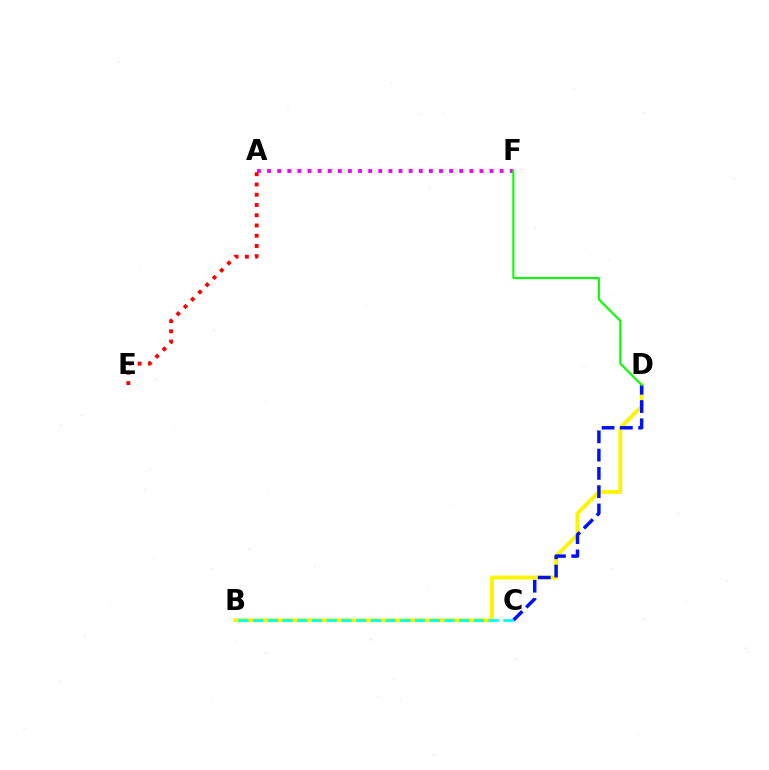{('A', 'F'): [{'color': '#ee00ff', 'line_style': 'dotted', 'thickness': 2.75}], ('A', 'E'): [{'color': '#ff0000', 'line_style': 'dotted', 'thickness': 2.79}], ('B', 'D'): [{'color': '#fcf500', 'line_style': 'solid', 'thickness': 2.78}], ('C', 'D'): [{'color': '#0010ff', 'line_style': 'dashed', 'thickness': 2.48}], ('B', 'C'): [{'color': '#00fff6', 'line_style': 'dashed', 'thickness': 2.0}], ('D', 'F'): [{'color': '#08ff00', 'line_style': 'solid', 'thickness': 1.5}]}